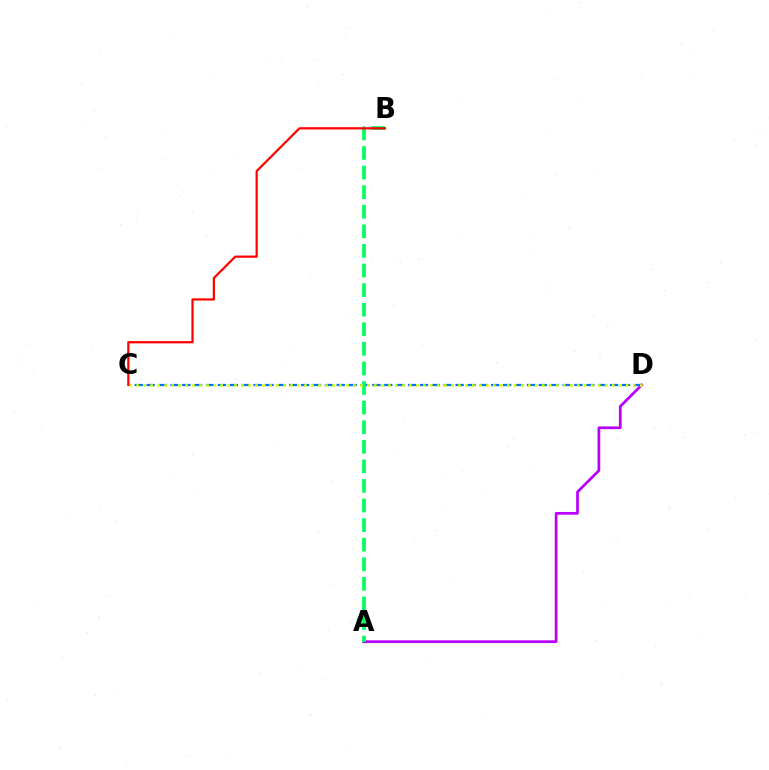{('C', 'D'): [{'color': '#0074ff', 'line_style': 'dashed', 'thickness': 1.61}, {'color': '#d1ff00', 'line_style': 'dotted', 'thickness': 1.9}], ('A', 'D'): [{'color': '#b900ff', 'line_style': 'solid', 'thickness': 1.96}], ('A', 'B'): [{'color': '#00ff5c', 'line_style': 'dashed', 'thickness': 2.66}], ('B', 'C'): [{'color': '#ff0000', 'line_style': 'solid', 'thickness': 1.6}]}